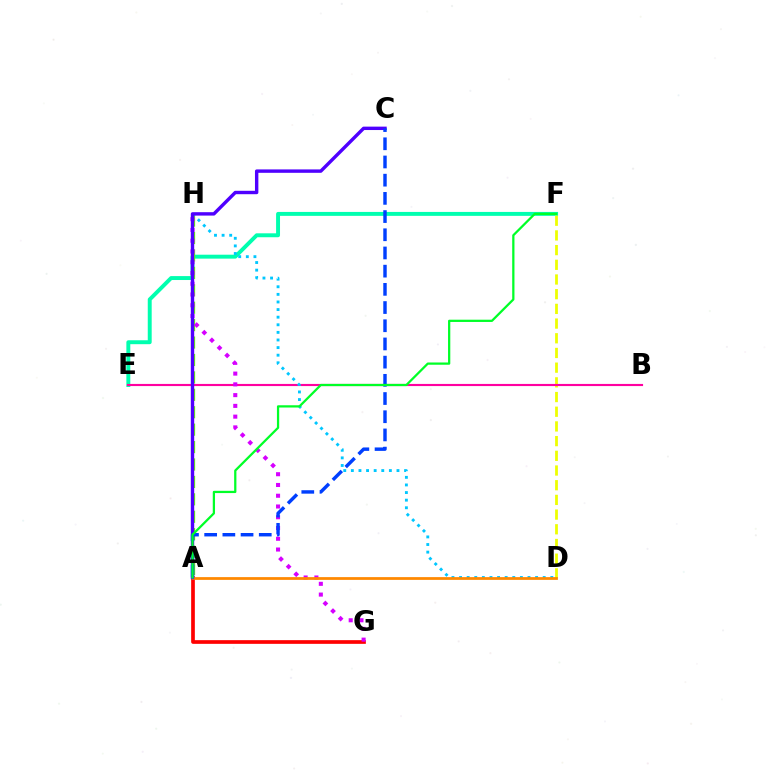{('A', 'G'): [{'color': '#ff0000', 'line_style': 'solid', 'thickness': 2.65}], ('E', 'F'): [{'color': '#00ffaf', 'line_style': 'solid', 'thickness': 2.83}], ('A', 'H'): [{'color': '#66ff00', 'line_style': 'dashed', 'thickness': 2.37}], ('D', 'F'): [{'color': '#eeff00', 'line_style': 'dashed', 'thickness': 2.0}], ('B', 'E'): [{'color': '#ff00a0', 'line_style': 'solid', 'thickness': 1.54}], ('D', 'H'): [{'color': '#00c7ff', 'line_style': 'dotted', 'thickness': 2.07}], ('G', 'H'): [{'color': '#d600ff', 'line_style': 'dotted', 'thickness': 2.92}], ('A', 'D'): [{'color': '#ff8800', 'line_style': 'solid', 'thickness': 1.99}], ('A', 'C'): [{'color': '#4f00ff', 'line_style': 'solid', 'thickness': 2.45}, {'color': '#003fff', 'line_style': 'dashed', 'thickness': 2.47}], ('A', 'F'): [{'color': '#00ff27', 'line_style': 'solid', 'thickness': 1.62}]}